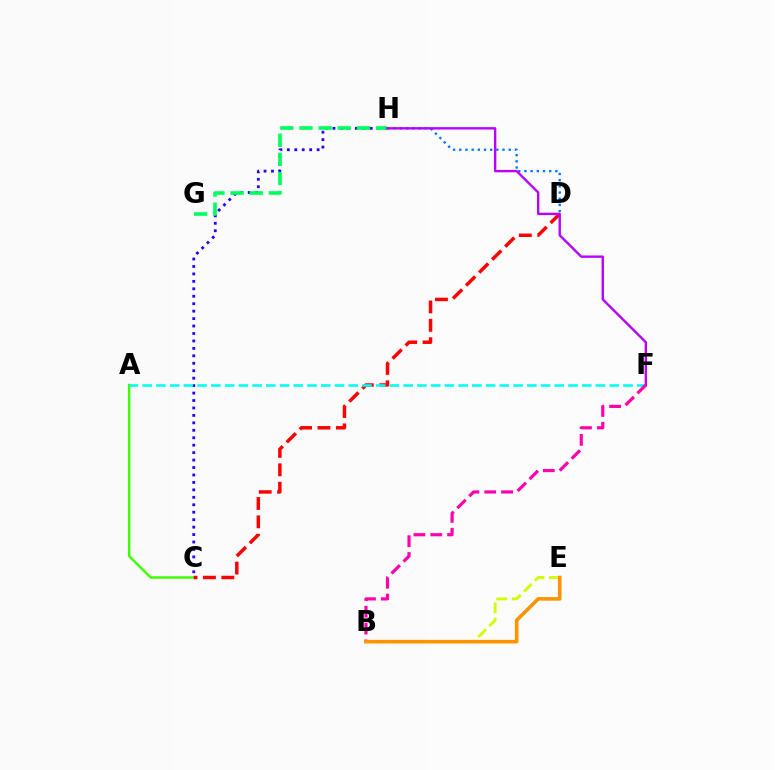{('C', 'H'): [{'color': '#2500ff', 'line_style': 'dotted', 'thickness': 2.02}], ('A', 'C'): [{'color': '#3dff00', 'line_style': 'solid', 'thickness': 1.77}], ('D', 'H'): [{'color': '#0074ff', 'line_style': 'dotted', 'thickness': 1.68}], ('B', 'E'): [{'color': '#d1ff00', 'line_style': 'dashed', 'thickness': 2.09}, {'color': '#ff9400', 'line_style': 'solid', 'thickness': 2.6}], ('G', 'H'): [{'color': '#00ff5c', 'line_style': 'dashed', 'thickness': 2.6}], ('C', 'D'): [{'color': '#ff0000', 'line_style': 'dashed', 'thickness': 2.5}], ('A', 'F'): [{'color': '#00fff6', 'line_style': 'dashed', 'thickness': 1.87}], ('F', 'H'): [{'color': '#b900ff', 'line_style': 'solid', 'thickness': 1.72}], ('B', 'F'): [{'color': '#ff00ac', 'line_style': 'dashed', 'thickness': 2.29}]}